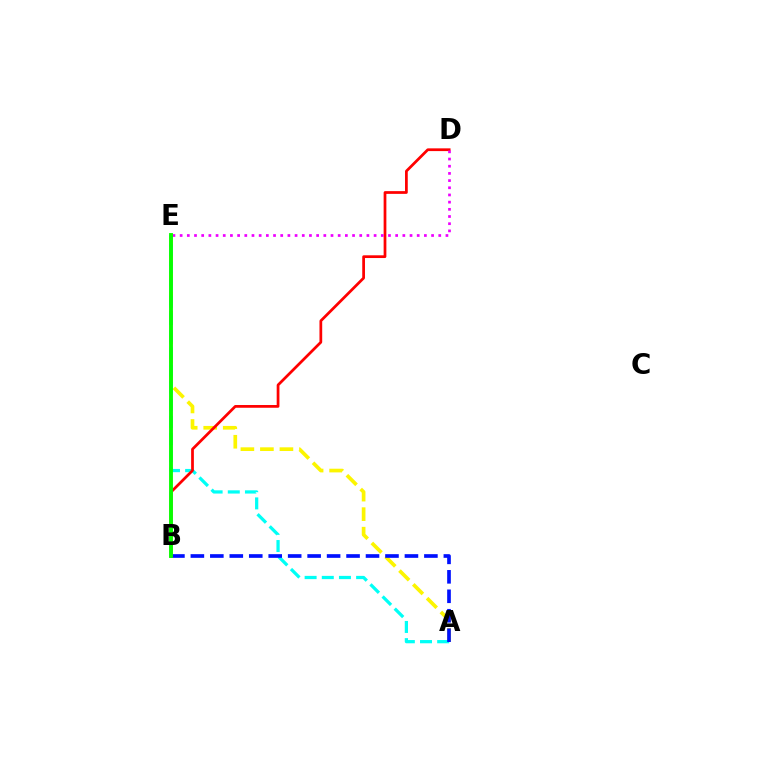{('A', 'E'): [{'color': '#fcf500', 'line_style': 'dashed', 'thickness': 2.65}, {'color': '#00fff6', 'line_style': 'dashed', 'thickness': 2.33}], ('B', 'D'): [{'color': '#ff0000', 'line_style': 'solid', 'thickness': 1.97}], ('D', 'E'): [{'color': '#ee00ff', 'line_style': 'dotted', 'thickness': 1.95}], ('A', 'B'): [{'color': '#0010ff', 'line_style': 'dashed', 'thickness': 2.64}], ('B', 'E'): [{'color': '#08ff00', 'line_style': 'solid', 'thickness': 2.78}]}